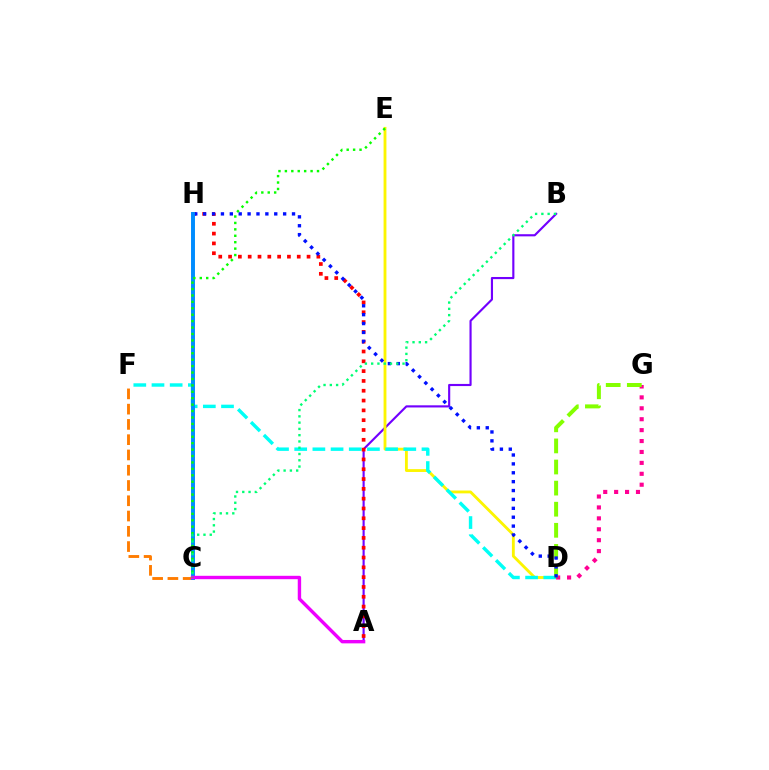{('A', 'B'): [{'color': '#7200ff', 'line_style': 'solid', 'thickness': 1.54}], ('D', 'E'): [{'color': '#fcf500', 'line_style': 'solid', 'thickness': 2.04}], ('D', 'F'): [{'color': '#00fff6', 'line_style': 'dashed', 'thickness': 2.47}], ('D', 'G'): [{'color': '#ff0094', 'line_style': 'dotted', 'thickness': 2.97}, {'color': '#84ff00', 'line_style': 'dashed', 'thickness': 2.87}], ('A', 'H'): [{'color': '#ff0000', 'line_style': 'dotted', 'thickness': 2.67}], ('D', 'H'): [{'color': '#0010ff', 'line_style': 'dotted', 'thickness': 2.41}], ('C', 'F'): [{'color': '#ff7c00', 'line_style': 'dashed', 'thickness': 2.07}], ('C', 'H'): [{'color': '#008cff', 'line_style': 'solid', 'thickness': 2.84}], ('A', 'C'): [{'color': '#ee00ff', 'line_style': 'solid', 'thickness': 2.44}], ('C', 'E'): [{'color': '#08ff00', 'line_style': 'dotted', 'thickness': 1.75}], ('B', 'C'): [{'color': '#00ff74', 'line_style': 'dotted', 'thickness': 1.7}]}